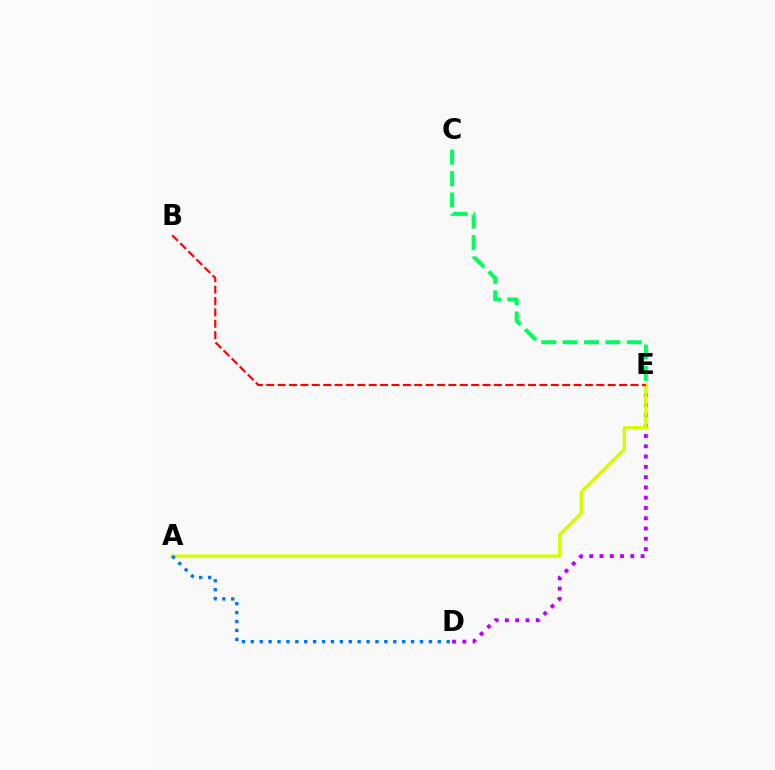{('D', 'E'): [{'color': '#b900ff', 'line_style': 'dotted', 'thickness': 2.79}], ('C', 'E'): [{'color': '#00ff5c', 'line_style': 'dashed', 'thickness': 2.9}], ('A', 'E'): [{'color': '#d1ff00', 'line_style': 'solid', 'thickness': 2.4}], ('B', 'E'): [{'color': '#ff0000', 'line_style': 'dashed', 'thickness': 1.55}], ('A', 'D'): [{'color': '#0074ff', 'line_style': 'dotted', 'thickness': 2.42}]}